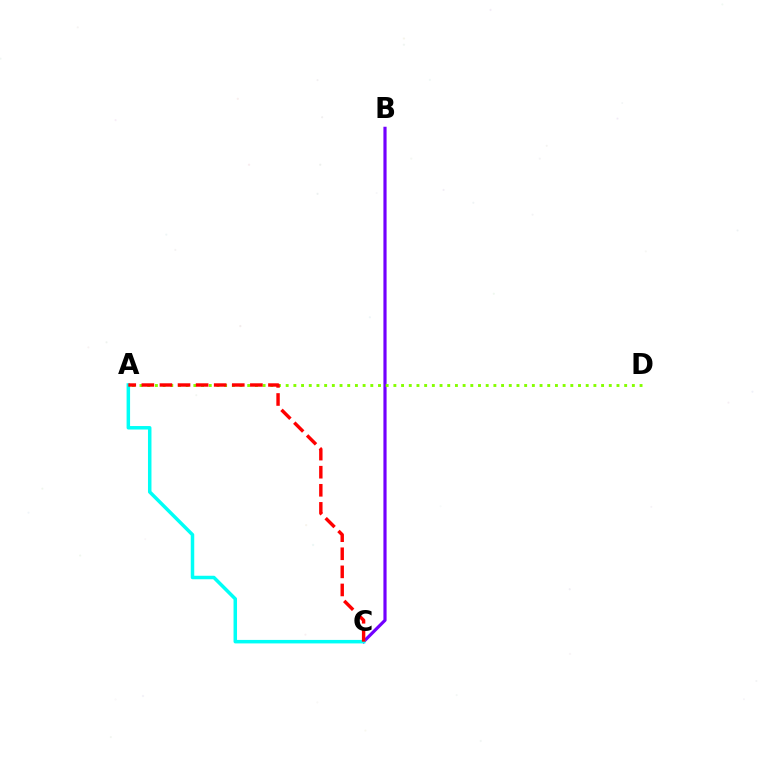{('B', 'C'): [{'color': '#7200ff', 'line_style': 'solid', 'thickness': 2.28}], ('A', 'D'): [{'color': '#84ff00', 'line_style': 'dotted', 'thickness': 2.09}], ('A', 'C'): [{'color': '#00fff6', 'line_style': 'solid', 'thickness': 2.51}, {'color': '#ff0000', 'line_style': 'dashed', 'thickness': 2.46}]}